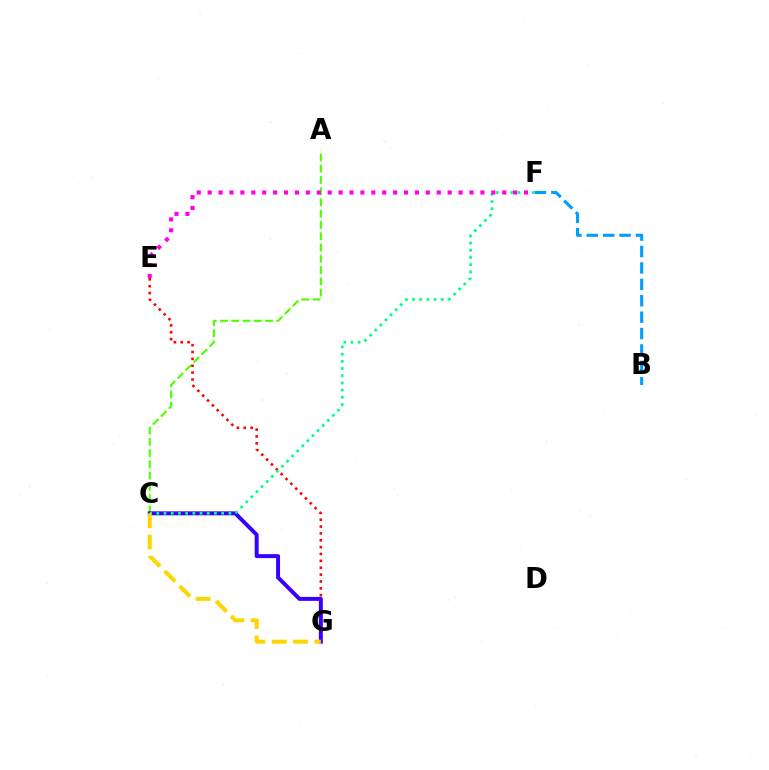{('A', 'C'): [{'color': '#4fff00', 'line_style': 'dashed', 'thickness': 1.53}], ('E', 'G'): [{'color': '#ff0000', 'line_style': 'dotted', 'thickness': 1.86}], ('C', 'G'): [{'color': '#3700ff', 'line_style': 'solid', 'thickness': 2.85}, {'color': '#ffd500', 'line_style': 'dashed', 'thickness': 2.89}], ('B', 'F'): [{'color': '#009eff', 'line_style': 'dashed', 'thickness': 2.23}], ('C', 'F'): [{'color': '#00ff86', 'line_style': 'dotted', 'thickness': 1.96}], ('E', 'F'): [{'color': '#ff00ed', 'line_style': 'dotted', 'thickness': 2.96}]}